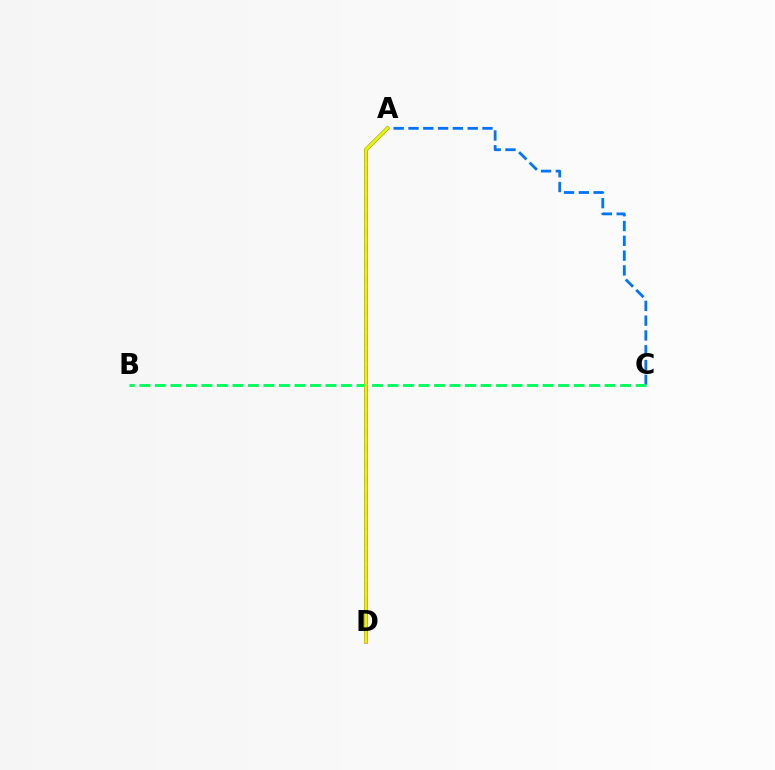{('A', 'D'): [{'color': '#b900ff', 'line_style': 'dashed', 'thickness': 2.09}, {'color': '#ff0000', 'line_style': 'solid', 'thickness': 2.64}, {'color': '#d1ff00', 'line_style': 'solid', 'thickness': 2.37}], ('A', 'C'): [{'color': '#0074ff', 'line_style': 'dashed', 'thickness': 2.01}], ('B', 'C'): [{'color': '#00ff5c', 'line_style': 'dashed', 'thickness': 2.11}]}